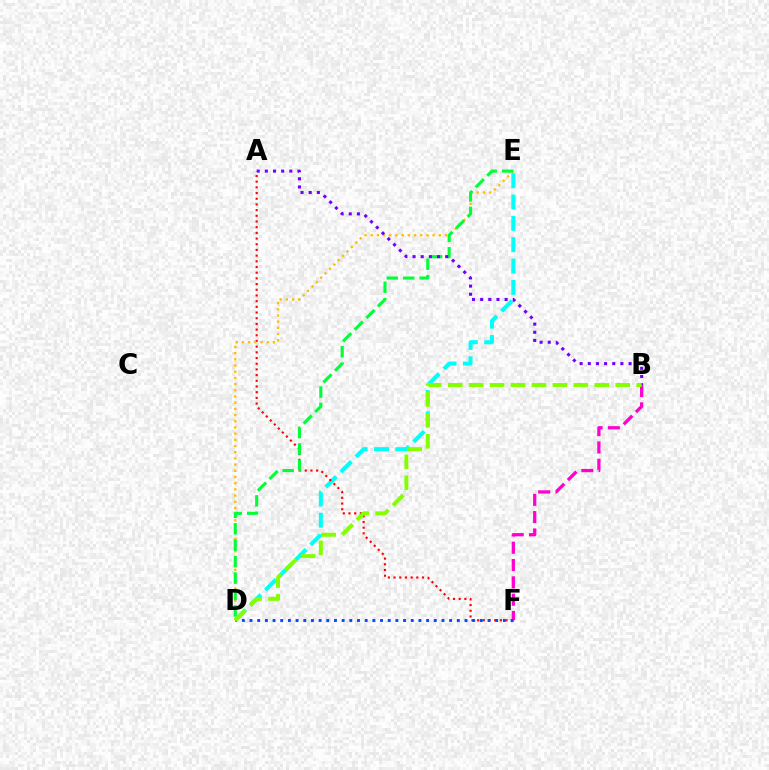{('D', 'E'): [{'color': '#00fff6', 'line_style': 'dashed', 'thickness': 2.9}, {'color': '#ffbd00', 'line_style': 'dotted', 'thickness': 1.68}, {'color': '#00ff39', 'line_style': 'dashed', 'thickness': 2.23}], ('A', 'F'): [{'color': '#ff0000', 'line_style': 'dotted', 'thickness': 1.55}], ('B', 'F'): [{'color': '#ff00cf', 'line_style': 'dashed', 'thickness': 2.35}], ('D', 'F'): [{'color': '#004bff', 'line_style': 'dotted', 'thickness': 2.09}], ('A', 'B'): [{'color': '#7200ff', 'line_style': 'dotted', 'thickness': 2.22}], ('B', 'D'): [{'color': '#84ff00', 'line_style': 'dashed', 'thickness': 2.84}]}